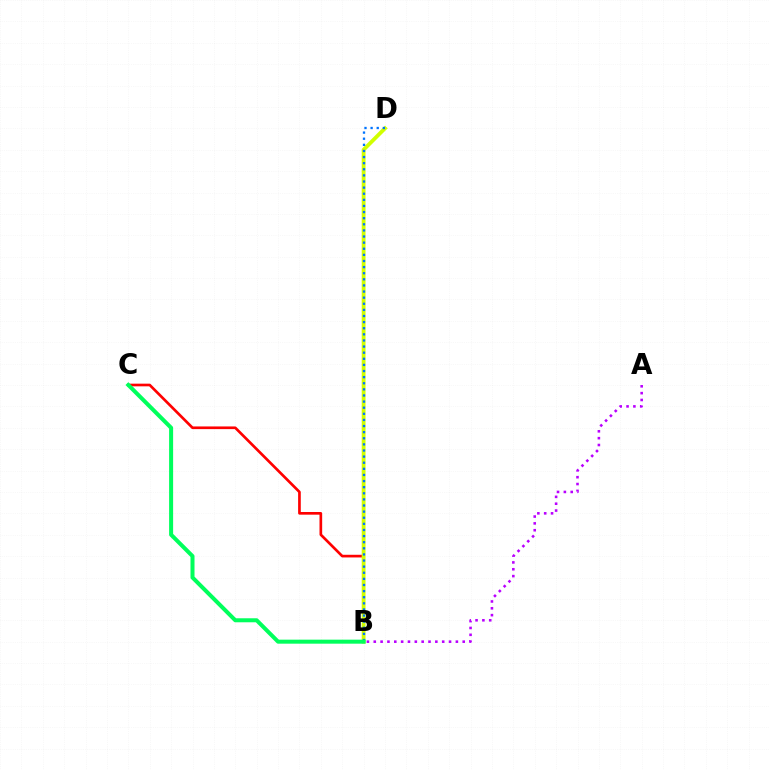{('B', 'C'): [{'color': '#ff0000', 'line_style': 'solid', 'thickness': 1.92}, {'color': '#00ff5c', 'line_style': 'solid', 'thickness': 2.89}], ('B', 'D'): [{'color': '#d1ff00', 'line_style': 'solid', 'thickness': 2.75}, {'color': '#0074ff', 'line_style': 'dotted', 'thickness': 1.66}], ('A', 'B'): [{'color': '#b900ff', 'line_style': 'dotted', 'thickness': 1.86}]}